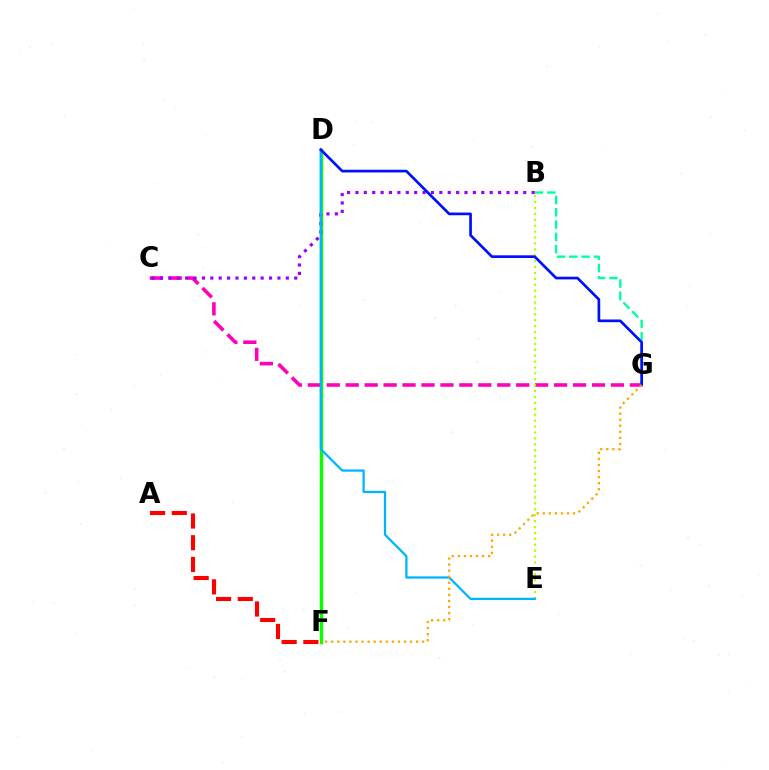{('D', 'F'): [{'color': '#08ff00', 'line_style': 'solid', 'thickness': 2.47}], ('A', 'F'): [{'color': '#ff0000', 'line_style': 'dashed', 'thickness': 2.95}], ('C', 'G'): [{'color': '#ff00bd', 'line_style': 'dashed', 'thickness': 2.57}], ('B', 'G'): [{'color': '#00ff9d', 'line_style': 'dashed', 'thickness': 1.67}], ('B', 'C'): [{'color': '#9b00ff', 'line_style': 'dotted', 'thickness': 2.28}], ('B', 'E'): [{'color': '#b3ff00', 'line_style': 'dotted', 'thickness': 1.6}], ('D', 'E'): [{'color': '#00b5ff', 'line_style': 'solid', 'thickness': 1.63}], ('D', 'G'): [{'color': '#0010ff', 'line_style': 'solid', 'thickness': 1.94}], ('F', 'G'): [{'color': '#ffa500', 'line_style': 'dotted', 'thickness': 1.65}]}